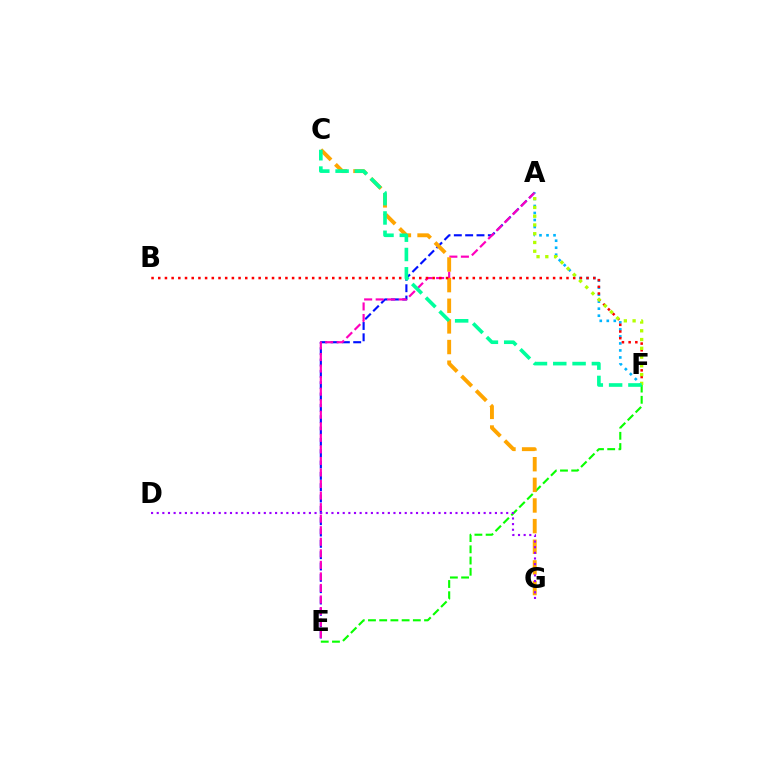{('E', 'F'): [{'color': '#08ff00', 'line_style': 'dashed', 'thickness': 1.52}], ('A', 'E'): [{'color': '#0010ff', 'line_style': 'dashed', 'thickness': 1.54}, {'color': '#ff00bd', 'line_style': 'dashed', 'thickness': 1.57}], ('C', 'G'): [{'color': '#ffa500', 'line_style': 'dashed', 'thickness': 2.8}], ('A', 'F'): [{'color': '#00b5ff', 'line_style': 'dotted', 'thickness': 1.91}, {'color': '#b3ff00', 'line_style': 'dotted', 'thickness': 2.38}], ('B', 'F'): [{'color': '#ff0000', 'line_style': 'dotted', 'thickness': 1.82}], ('D', 'G'): [{'color': '#9b00ff', 'line_style': 'dotted', 'thickness': 1.53}], ('C', 'F'): [{'color': '#00ff9d', 'line_style': 'dashed', 'thickness': 2.62}]}